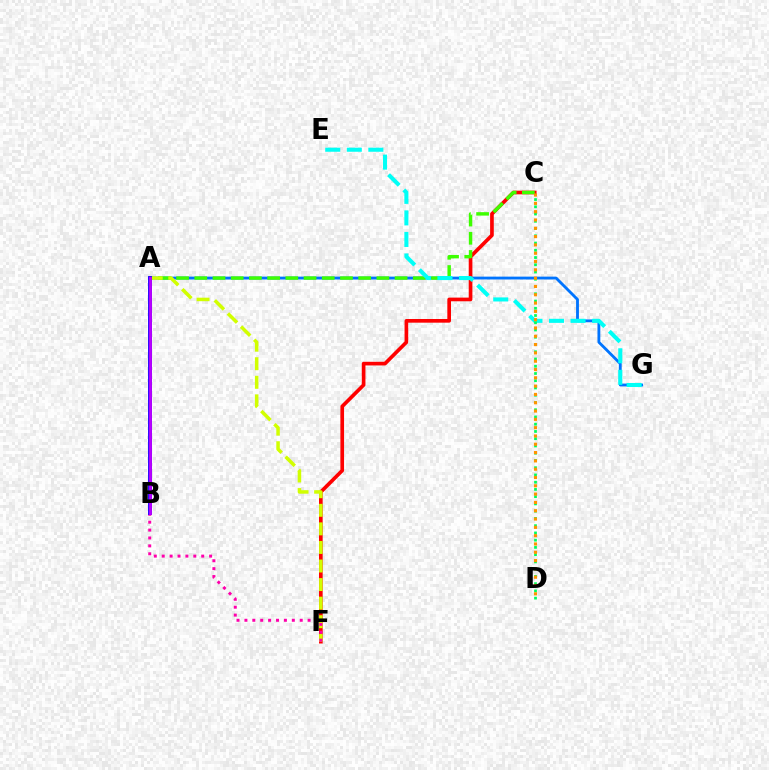{('A', 'G'): [{'color': '#0074ff', 'line_style': 'solid', 'thickness': 2.05}], ('C', 'F'): [{'color': '#ff0000', 'line_style': 'solid', 'thickness': 2.64}], ('A', 'C'): [{'color': '#3dff00', 'line_style': 'dashed', 'thickness': 2.47}], ('A', 'F'): [{'color': '#d1ff00', 'line_style': 'dashed', 'thickness': 2.52}], ('E', 'G'): [{'color': '#00fff6', 'line_style': 'dashed', 'thickness': 2.93}], ('B', 'F'): [{'color': '#ff00ac', 'line_style': 'dotted', 'thickness': 2.15}], ('C', 'D'): [{'color': '#00ff5c', 'line_style': 'dotted', 'thickness': 1.97}, {'color': '#ff9400', 'line_style': 'dotted', 'thickness': 2.26}], ('A', 'B'): [{'color': '#2500ff', 'line_style': 'solid', 'thickness': 2.81}, {'color': '#b900ff', 'line_style': 'solid', 'thickness': 2.01}]}